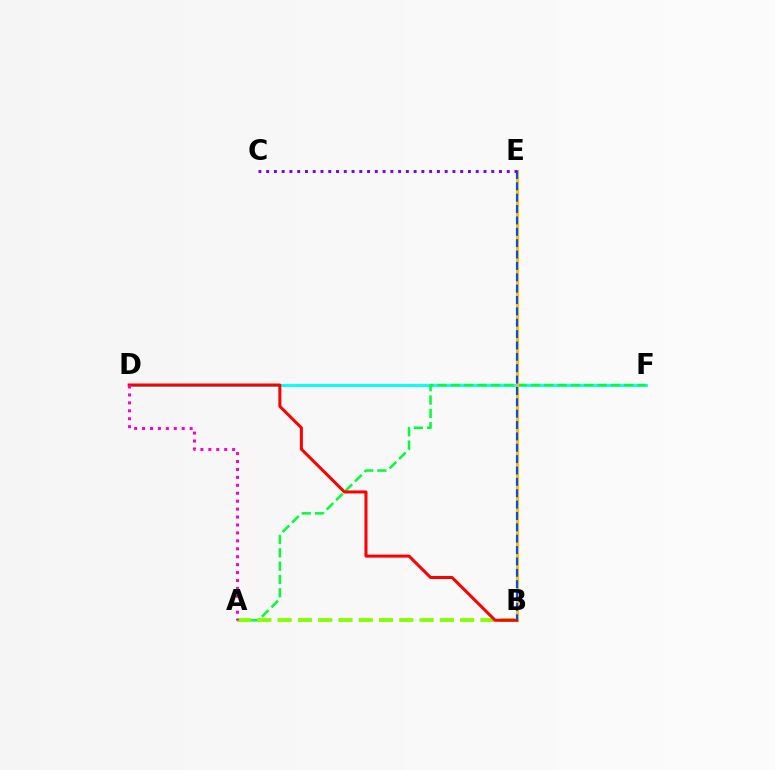{('D', 'F'): [{'color': '#00fff6', 'line_style': 'solid', 'thickness': 2.06}], ('A', 'F'): [{'color': '#00ff39', 'line_style': 'dashed', 'thickness': 1.81}], ('A', 'B'): [{'color': '#84ff00', 'line_style': 'dashed', 'thickness': 2.75}], ('B', 'E'): [{'color': '#ffbd00', 'line_style': 'solid', 'thickness': 2.19}, {'color': '#004bff', 'line_style': 'dashed', 'thickness': 1.54}], ('B', 'D'): [{'color': '#ff0000', 'line_style': 'solid', 'thickness': 2.17}], ('A', 'D'): [{'color': '#ff00cf', 'line_style': 'dotted', 'thickness': 2.16}], ('C', 'E'): [{'color': '#7200ff', 'line_style': 'dotted', 'thickness': 2.11}]}